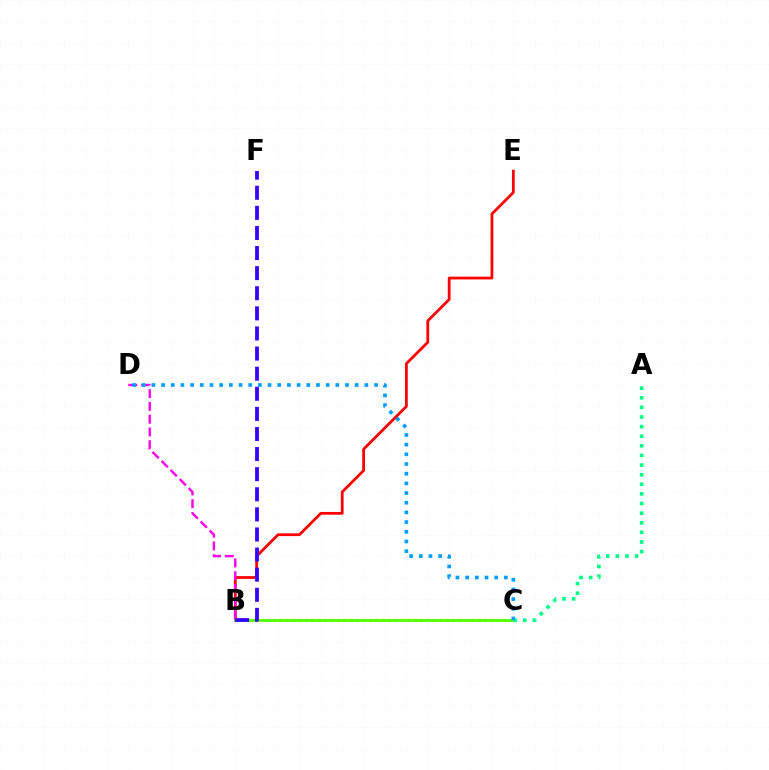{('B', 'C'): [{'color': '#ffd500', 'line_style': 'dotted', 'thickness': 1.75}, {'color': '#4fff00', 'line_style': 'solid', 'thickness': 2.0}], ('B', 'E'): [{'color': '#ff0000', 'line_style': 'solid', 'thickness': 1.99}], ('B', 'F'): [{'color': '#3700ff', 'line_style': 'dashed', 'thickness': 2.73}], ('B', 'D'): [{'color': '#ff00ed', 'line_style': 'dashed', 'thickness': 1.74}], ('A', 'C'): [{'color': '#00ff86', 'line_style': 'dotted', 'thickness': 2.61}], ('C', 'D'): [{'color': '#009eff', 'line_style': 'dotted', 'thickness': 2.63}]}